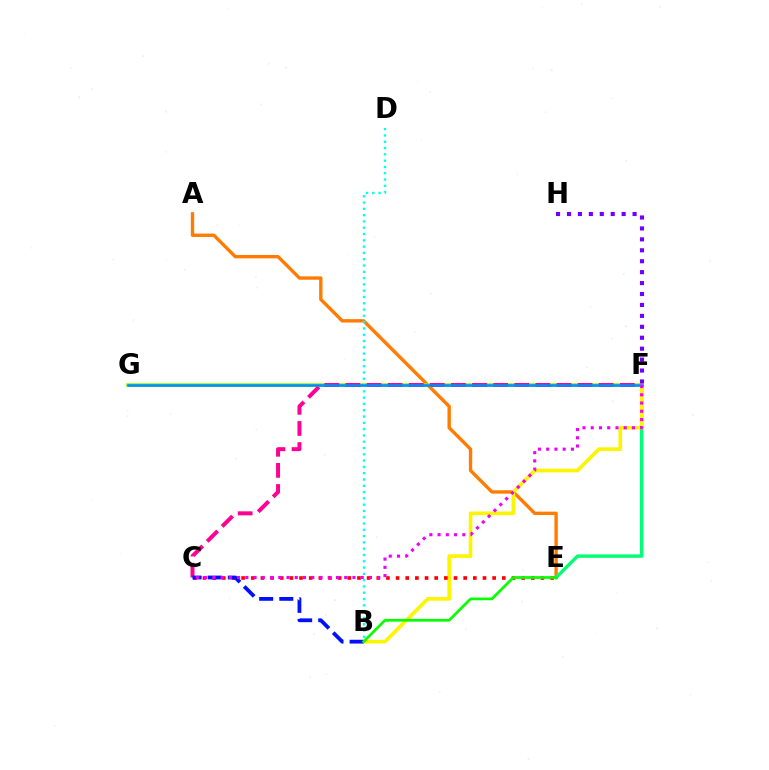{('A', 'E'): [{'color': '#ff7c00', 'line_style': 'solid', 'thickness': 2.43}], ('E', 'F'): [{'color': '#00ff74', 'line_style': 'solid', 'thickness': 2.44}], ('F', 'G'): [{'color': '#84ff00', 'line_style': 'solid', 'thickness': 2.57}, {'color': '#008cff', 'line_style': 'solid', 'thickness': 1.85}], ('B', 'F'): [{'color': '#fcf500', 'line_style': 'solid', 'thickness': 2.62}], ('F', 'H'): [{'color': '#7200ff', 'line_style': 'dotted', 'thickness': 2.97}], ('B', 'D'): [{'color': '#00fff6', 'line_style': 'dotted', 'thickness': 1.71}], ('C', 'E'): [{'color': '#ff0000', 'line_style': 'dotted', 'thickness': 2.62}], ('C', 'F'): [{'color': '#ff0094', 'line_style': 'dashed', 'thickness': 2.87}, {'color': '#ee00ff', 'line_style': 'dotted', 'thickness': 2.24}], ('B', 'C'): [{'color': '#0010ff', 'line_style': 'dashed', 'thickness': 2.73}], ('B', 'E'): [{'color': '#08ff00', 'line_style': 'solid', 'thickness': 1.95}]}